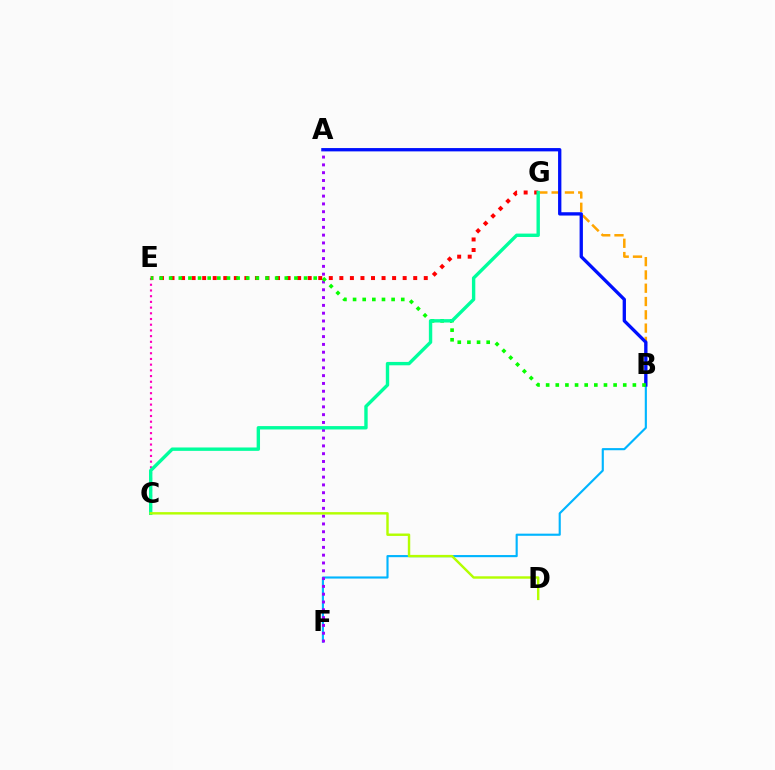{('B', 'G'): [{'color': '#ffa500', 'line_style': 'dashed', 'thickness': 1.81}], ('C', 'E'): [{'color': '#ff00bd', 'line_style': 'dotted', 'thickness': 1.55}], ('B', 'F'): [{'color': '#00b5ff', 'line_style': 'solid', 'thickness': 1.54}], ('A', 'B'): [{'color': '#0010ff', 'line_style': 'solid', 'thickness': 2.39}], ('A', 'F'): [{'color': '#9b00ff', 'line_style': 'dotted', 'thickness': 2.12}], ('E', 'G'): [{'color': '#ff0000', 'line_style': 'dotted', 'thickness': 2.87}], ('B', 'E'): [{'color': '#08ff00', 'line_style': 'dotted', 'thickness': 2.62}], ('C', 'G'): [{'color': '#00ff9d', 'line_style': 'solid', 'thickness': 2.43}], ('C', 'D'): [{'color': '#b3ff00', 'line_style': 'solid', 'thickness': 1.75}]}